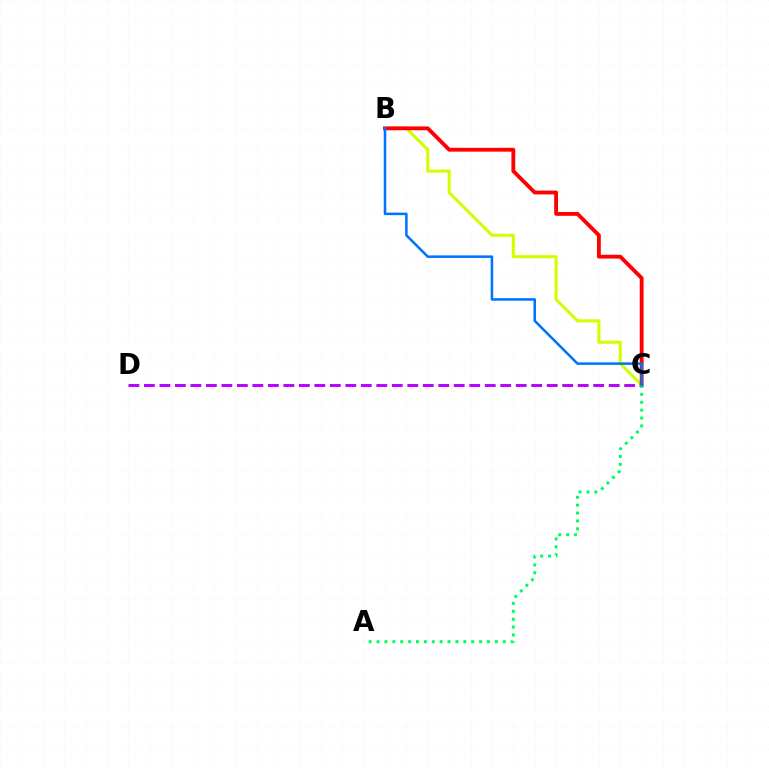{('B', 'C'): [{'color': '#d1ff00', 'line_style': 'solid', 'thickness': 2.23}, {'color': '#ff0000', 'line_style': 'solid', 'thickness': 2.77}, {'color': '#0074ff', 'line_style': 'solid', 'thickness': 1.84}], ('C', 'D'): [{'color': '#b900ff', 'line_style': 'dashed', 'thickness': 2.1}], ('A', 'C'): [{'color': '#00ff5c', 'line_style': 'dotted', 'thickness': 2.14}]}